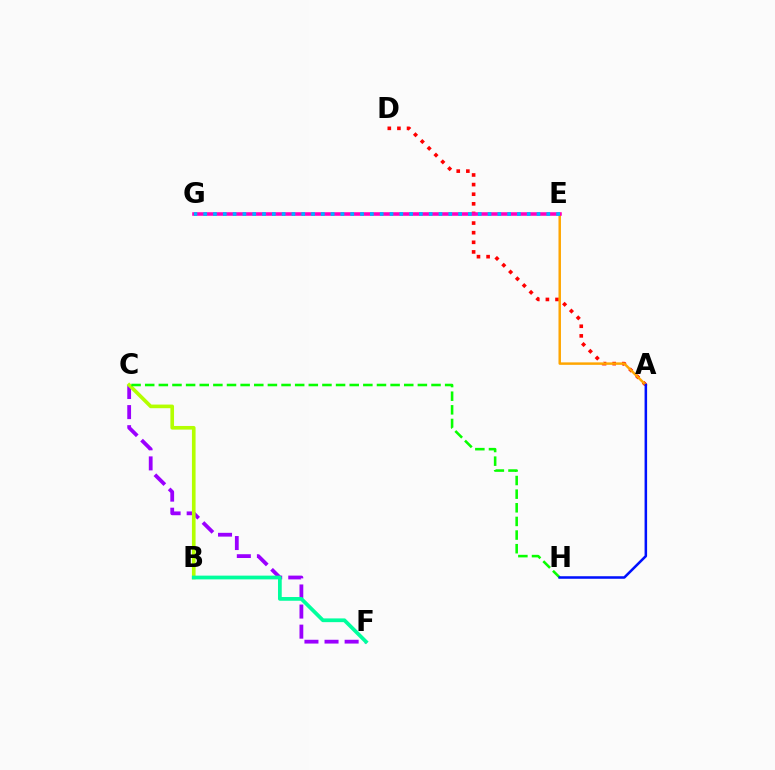{('A', 'D'): [{'color': '#ff0000', 'line_style': 'dotted', 'thickness': 2.61}], ('A', 'E'): [{'color': '#ffa500', 'line_style': 'solid', 'thickness': 1.78}], ('C', 'F'): [{'color': '#9b00ff', 'line_style': 'dashed', 'thickness': 2.73}], ('E', 'G'): [{'color': '#ff00bd', 'line_style': 'solid', 'thickness': 2.56}, {'color': '#00b5ff', 'line_style': 'dotted', 'thickness': 2.66}], ('B', 'C'): [{'color': '#b3ff00', 'line_style': 'solid', 'thickness': 2.62}], ('B', 'F'): [{'color': '#00ff9d', 'line_style': 'solid', 'thickness': 2.69}], ('C', 'H'): [{'color': '#08ff00', 'line_style': 'dashed', 'thickness': 1.85}], ('A', 'H'): [{'color': '#0010ff', 'line_style': 'solid', 'thickness': 1.82}]}